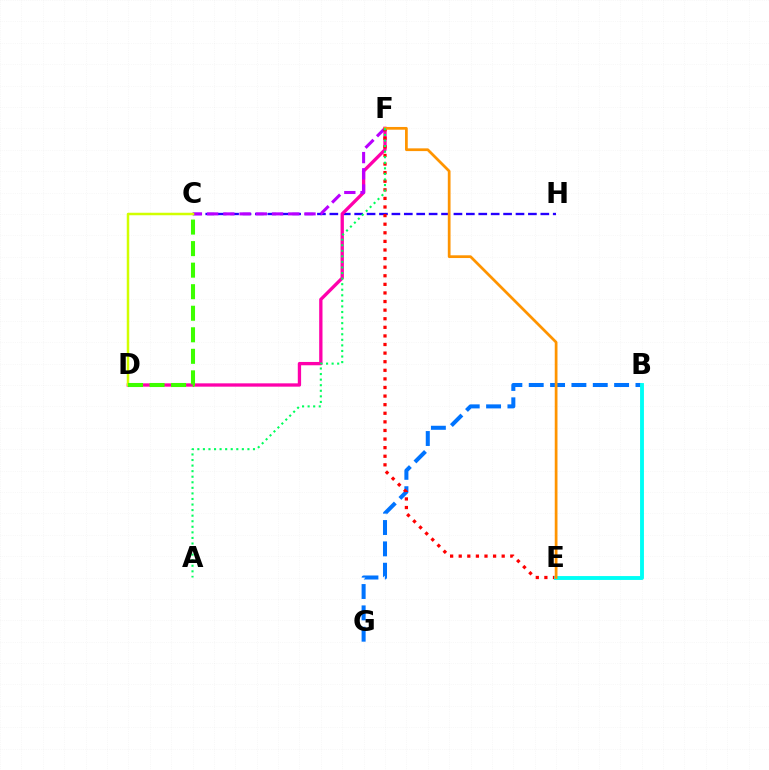{('C', 'H'): [{'color': '#2500ff', 'line_style': 'dashed', 'thickness': 1.69}], ('D', 'F'): [{'color': '#ff00ac', 'line_style': 'solid', 'thickness': 2.39}], ('B', 'G'): [{'color': '#0074ff', 'line_style': 'dashed', 'thickness': 2.9}], ('C', 'F'): [{'color': '#b900ff', 'line_style': 'dashed', 'thickness': 2.2}], ('C', 'D'): [{'color': '#d1ff00', 'line_style': 'solid', 'thickness': 1.8}, {'color': '#3dff00', 'line_style': 'dashed', 'thickness': 2.93}], ('E', 'F'): [{'color': '#ff0000', 'line_style': 'dotted', 'thickness': 2.33}, {'color': '#ff9400', 'line_style': 'solid', 'thickness': 1.97}], ('B', 'E'): [{'color': '#00fff6', 'line_style': 'solid', 'thickness': 2.79}], ('A', 'F'): [{'color': '#00ff5c', 'line_style': 'dotted', 'thickness': 1.51}]}